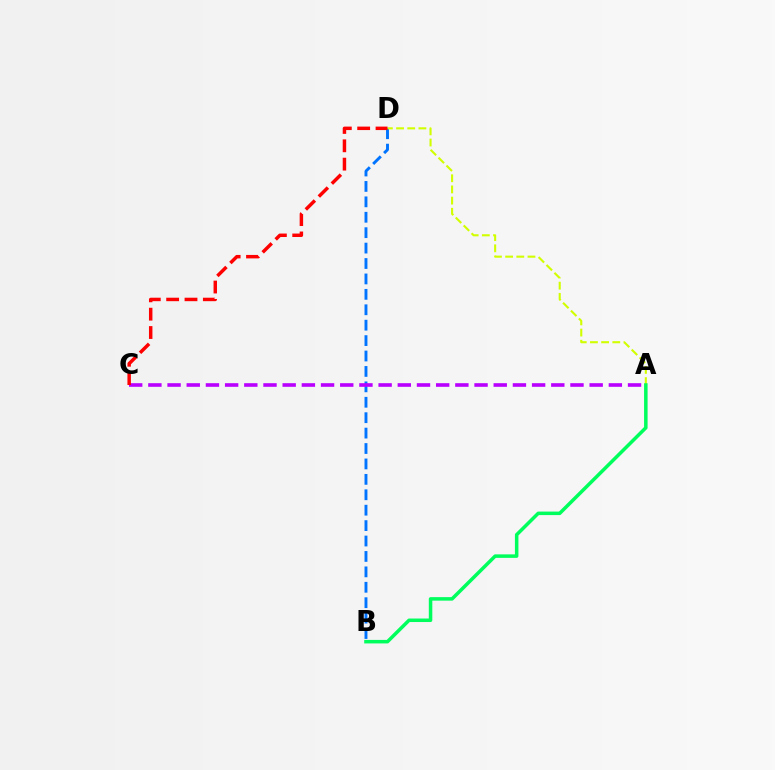{('B', 'D'): [{'color': '#0074ff', 'line_style': 'dashed', 'thickness': 2.09}], ('A', 'D'): [{'color': '#d1ff00', 'line_style': 'dashed', 'thickness': 1.52}], ('A', 'B'): [{'color': '#00ff5c', 'line_style': 'solid', 'thickness': 2.53}], ('A', 'C'): [{'color': '#b900ff', 'line_style': 'dashed', 'thickness': 2.61}], ('C', 'D'): [{'color': '#ff0000', 'line_style': 'dashed', 'thickness': 2.49}]}